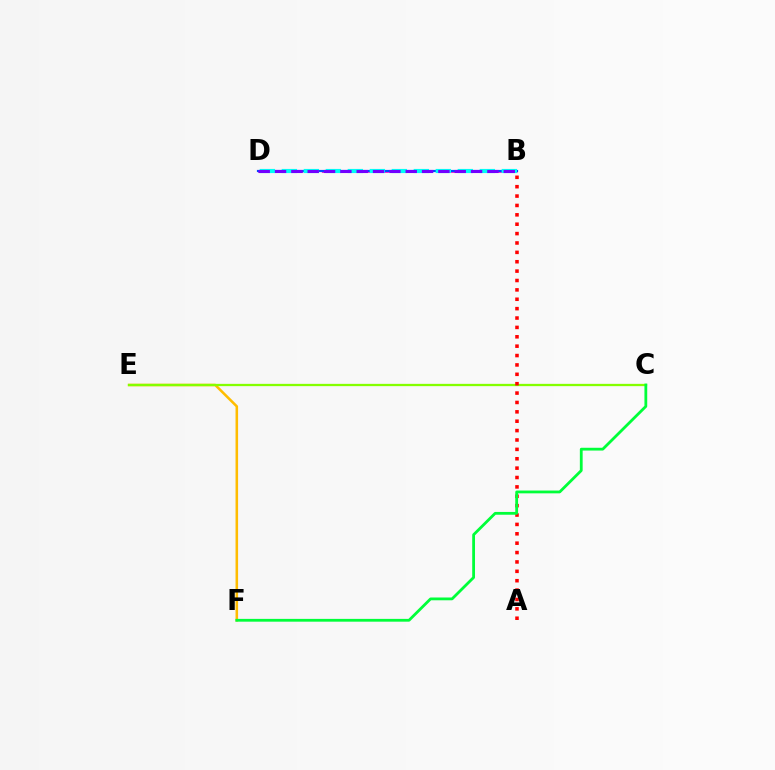{('E', 'F'): [{'color': '#ffbd00', 'line_style': 'solid', 'thickness': 1.84}], ('C', 'E'): [{'color': '#84ff00', 'line_style': 'solid', 'thickness': 1.65}], ('B', 'D'): [{'color': '#ff00cf', 'line_style': 'dashed', 'thickness': 1.94}, {'color': '#004bff', 'line_style': 'solid', 'thickness': 1.57}, {'color': '#00fff6', 'line_style': 'dashed', 'thickness': 2.99}, {'color': '#7200ff', 'line_style': 'dashed', 'thickness': 2.22}], ('A', 'B'): [{'color': '#ff0000', 'line_style': 'dotted', 'thickness': 2.55}], ('C', 'F'): [{'color': '#00ff39', 'line_style': 'solid', 'thickness': 2.01}]}